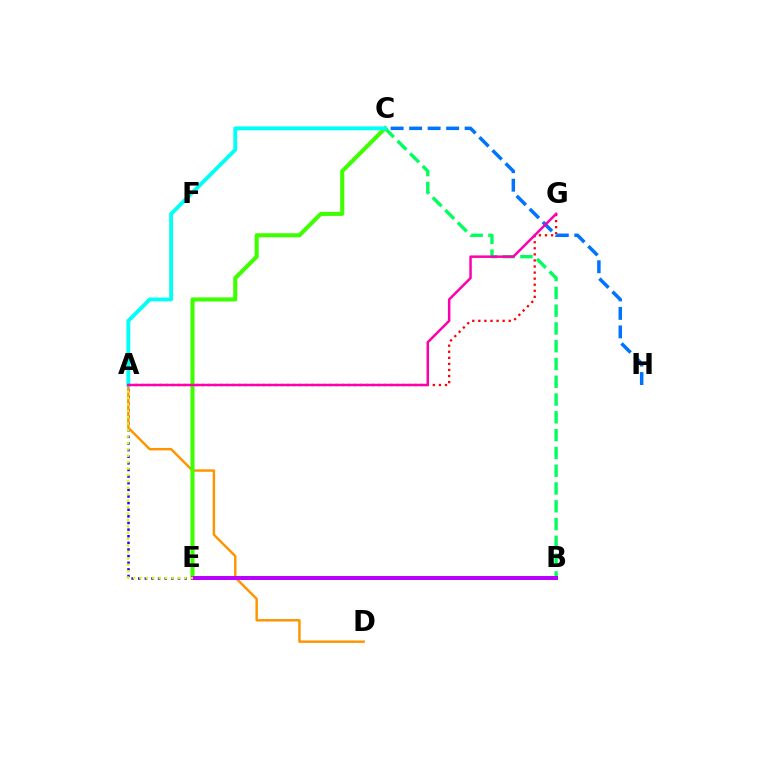{('A', 'G'): [{'color': '#ff0000', 'line_style': 'dotted', 'thickness': 1.65}, {'color': '#ff00ac', 'line_style': 'solid', 'thickness': 1.79}], ('A', 'E'): [{'color': '#2500ff', 'line_style': 'dotted', 'thickness': 1.8}, {'color': '#d1ff00', 'line_style': 'dotted', 'thickness': 1.74}], ('A', 'D'): [{'color': '#ff9400', 'line_style': 'solid', 'thickness': 1.75}], ('B', 'C'): [{'color': '#00ff5c', 'line_style': 'dashed', 'thickness': 2.42}], ('C', 'E'): [{'color': '#3dff00', 'line_style': 'solid', 'thickness': 2.93}], ('B', 'E'): [{'color': '#b900ff', 'line_style': 'solid', 'thickness': 2.85}], ('C', 'H'): [{'color': '#0074ff', 'line_style': 'dashed', 'thickness': 2.51}], ('A', 'C'): [{'color': '#00fff6', 'line_style': 'solid', 'thickness': 2.78}]}